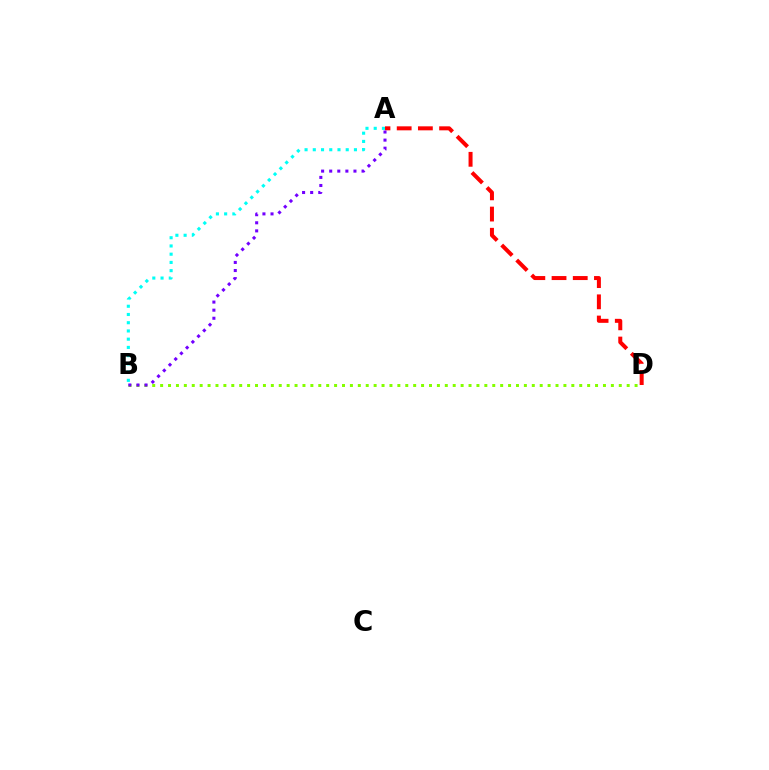{('A', 'B'): [{'color': '#00fff6', 'line_style': 'dotted', 'thickness': 2.24}, {'color': '#7200ff', 'line_style': 'dotted', 'thickness': 2.2}], ('B', 'D'): [{'color': '#84ff00', 'line_style': 'dotted', 'thickness': 2.15}], ('A', 'D'): [{'color': '#ff0000', 'line_style': 'dashed', 'thickness': 2.88}]}